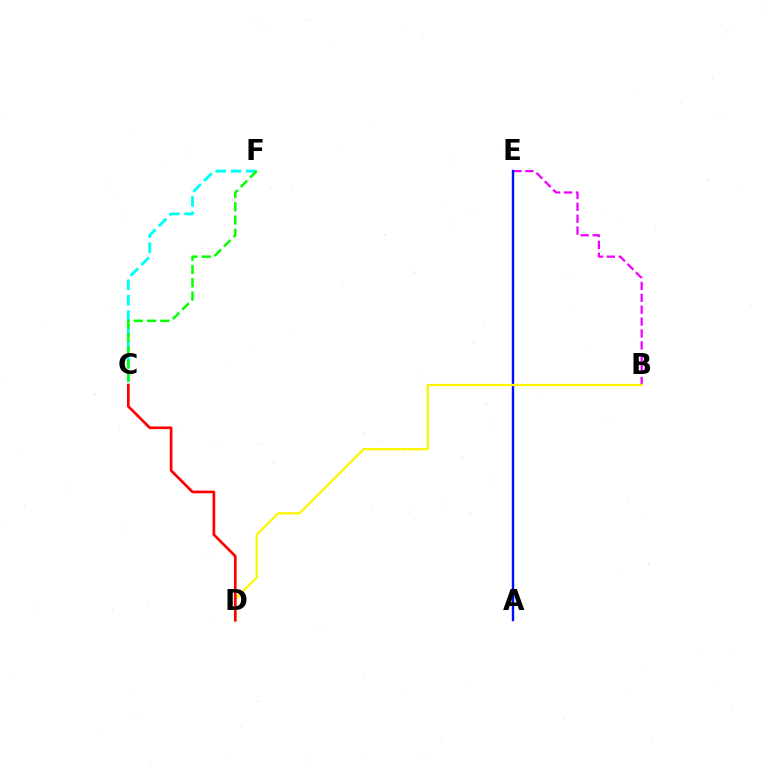{('B', 'E'): [{'color': '#ee00ff', 'line_style': 'dashed', 'thickness': 1.61}], ('C', 'F'): [{'color': '#00fff6', 'line_style': 'dashed', 'thickness': 2.08}, {'color': '#08ff00', 'line_style': 'dashed', 'thickness': 1.8}], ('A', 'E'): [{'color': '#0010ff', 'line_style': 'solid', 'thickness': 1.72}], ('B', 'D'): [{'color': '#fcf500', 'line_style': 'solid', 'thickness': 1.61}], ('C', 'D'): [{'color': '#ff0000', 'line_style': 'solid', 'thickness': 1.93}]}